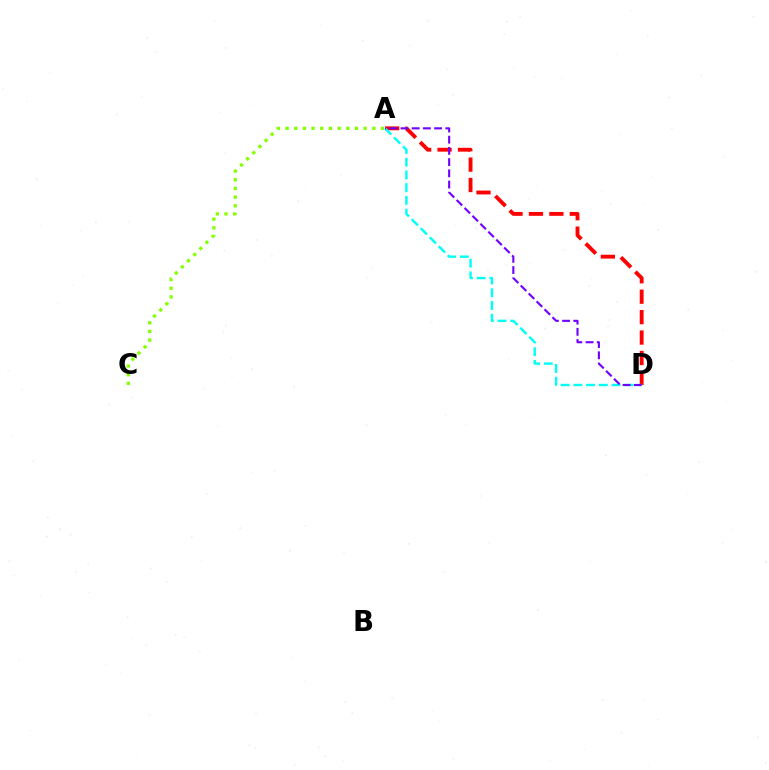{('A', 'D'): [{'color': '#ff0000', 'line_style': 'dashed', 'thickness': 2.78}, {'color': '#00fff6', 'line_style': 'dashed', 'thickness': 1.73}, {'color': '#7200ff', 'line_style': 'dashed', 'thickness': 1.52}], ('A', 'C'): [{'color': '#84ff00', 'line_style': 'dotted', 'thickness': 2.36}]}